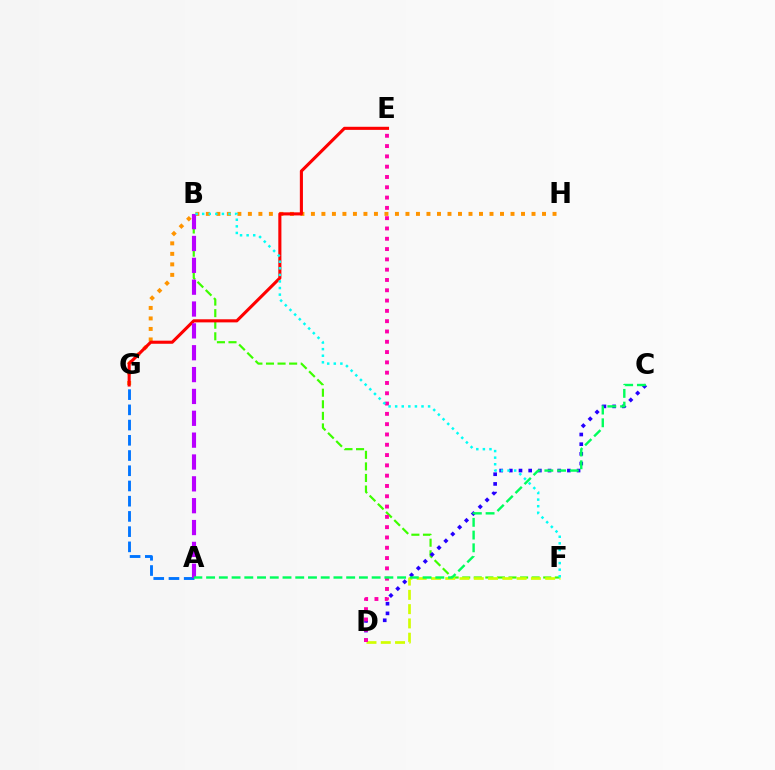{('B', 'F'): [{'color': '#3dff00', 'line_style': 'dashed', 'thickness': 1.57}, {'color': '#00fff6', 'line_style': 'dotted', 'thickness': 1.79}], ('D', 'F'): [{'color': '#d1ff00', 'line_style': 'dashed', 'thickness': 1.94}], ('G', 'H'): [{'color': '#ff9400', 'line_style': 'dotted', 'thickness': 2.85}], ('C', 'D'): [{'color': '#2500ff', 'line_style': 'dotted', 'thickness': 2.63}], ('E', 'G'): [{'color': '#ff0000', 'line_style': 'solid', 'thickness': 2.23}], ('D', 'E'): [{'color': '#ff00ac', 'line_style': 'dotted', 'thickness': 2.8}], ('A', 'G'): [{'color': '#0074ff', 'line_style': 'dashed', 'thickness': 2.07}], ('A', 'B'): [{'color': '#b900ff', 'line_style': 'dashed', 'thickness': 2.97}], ('A', 'C'): [{'color': '#00ff5c', 'line_style': 'dashed', 'thickness': 1.73}]}